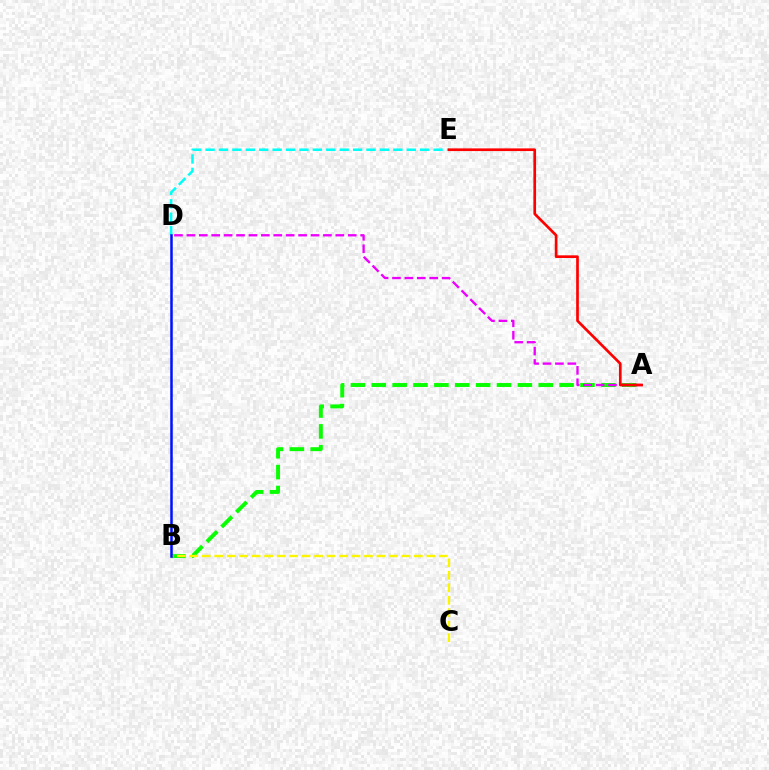{('D', 'E'): [{'color': '#00fff6', 'line_style': 'dashed', 'thickness': 1.82}], ('A', 'B'): [{'color': '#08ff00', 'line_style': 'dashed', 'thickness': 2.84}], ('A', 'D'): [{'color': '#ee00ff', 'line_style': 'dashed', 'thickness': 1.69}], ('B', 'C'): [{'color': '#fcf500', 'line_style': 'dashed', 'thickness': 1.7}], ('A', 'E'): [{'color': '#ff0000', 'line_style': 'solid', 'thickness': 1.93}], ('B', 'D'): [{'color': '#0010ff', 'line_style': 'solid', 'thickness': 1.81}]}